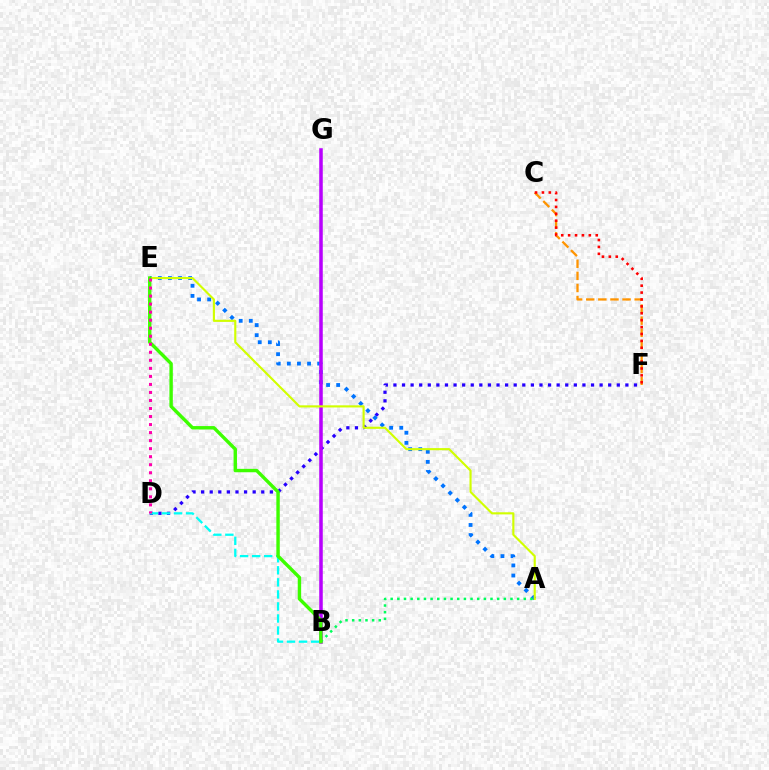{('D', 'F'): [{'color': '#2500ff', 'line_style': 'dotted', 'thickness': 2.33}], ('B', 'D'): [{'color': '#00fff6', 'line_style': 'dashed', 'thickness': 1.64}], ('A', 'E'): [{'color': '#0074ff', 'line_style': 'dotted', 'thickness': 2.74}, {'color': '#d1ff00', 'line_style': 'solid', 'thickness': 1.54}], ('B', 'G'): [{'color': '#b900ff', 'line_style': 'solid', 'thickness': 2.54}], ('A', 'B'): [{'color': '#00ff5c', 'line_style': 'dotted', 'thickness': 1.81}], ('C', 'F'): [{'color': '#ff9400', 'line_style': 'dashed', 'thickness': 1.64}, {'color': '#ff0000', 'line_style': 'dotted', 'thickness': 1.87}], ('B', 'E'): [{'color': '#3dff00', 'line_style': 'solid', 'thickness': 2.45}], ('D', 'E'): [{'color': '#ff00ac', 'line_style': 'dotted', 'thickness': 2.18}]}